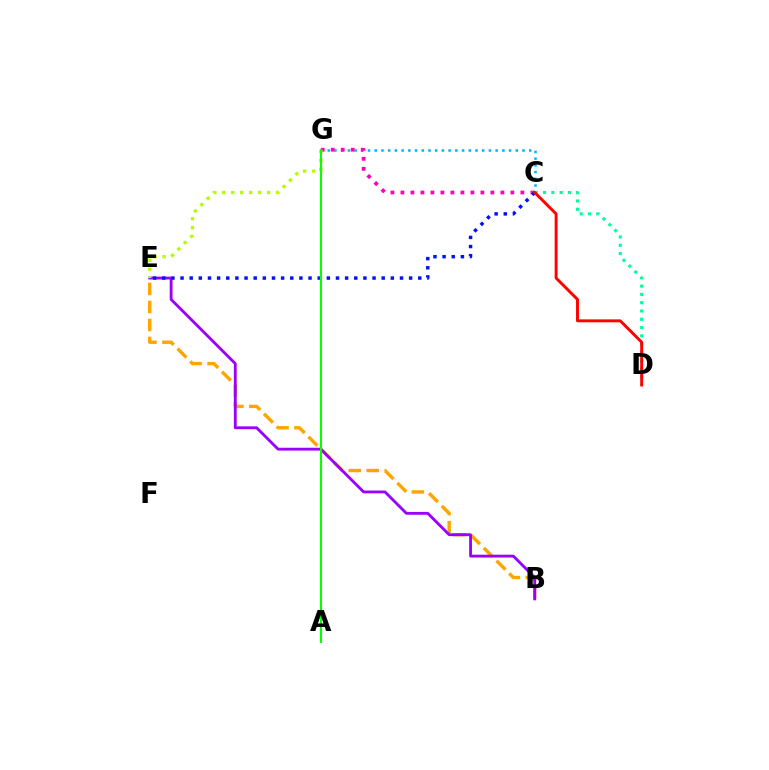{('C', 'G'): [{'color': '#00b5ff', 'line_style': 'dotted', 'thickness': 1.82}, {'color': '#ff00bd', 'line_style': 'dotted', 'thickness': 2.72}], ('B', 'E'): [{'color': '#ffa500', 'line_style': 'dashed', 'thickness': 2.44}, {'color': '#9b00ff', 'line_style': 'solid', 'thickness': 2.04}], ('E', 'G'): [{'color': '#b3ff00', 'line_style': 'dotted', 'thickness': 2.44}], ('C', 'D'): [{'color': '#00ff9d', 'line_style': 'dotted', 'thickness': 2.25}, {'color': '#ff0000', 'line_style': 'solid', 'thickness': 2.1}], ('C', 'E'): [{'color': '#0010ff', 'line_style': 'dotted', 'thickness': 2.48}], ('A', 'G'): [{'color': '#08ff00', 'line_style': 'solid', 'thickness': 1.51}]}